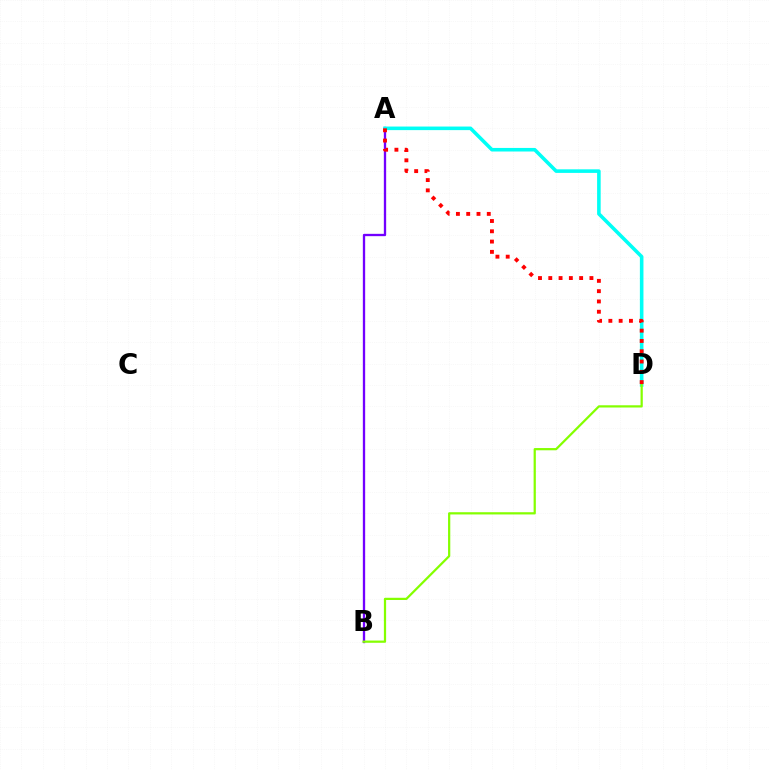{('A', 'B'): [{'color': '#7200ff', 'line_style': 'solid', 'thickness': 1.67}], ('A', 'D'): [{'color': '#00fff6', 'line_style': 'solid', 'thickness': 2.57}, {'color': '#ff0000', 'line_style': 'dotted', 'thickness': 2.79}], ('B', 'D'): [{'color': '#84ff00', 'line_style': 'solid', 'thickness': 1.61}]}